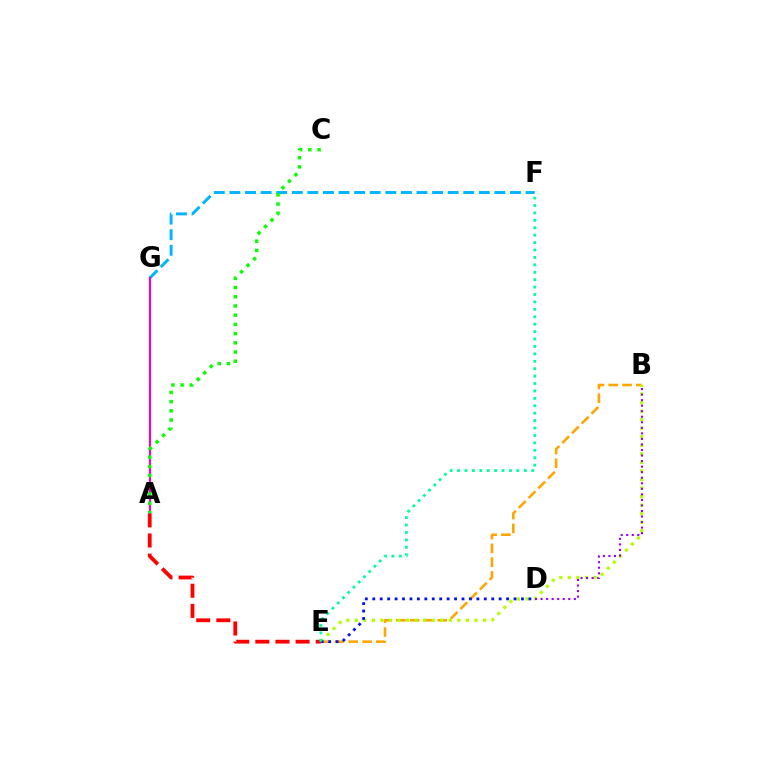{('F', 'G'): [{'color': '#00b5ff', 'line_style': 'dashed', 'thickness': 2.12}], ('B', 'E'): [{'color': '#ffa500', 'line_style': 'dashed', 'thickness': 1.87}, {'color': '#b3ff00', 'line_style': 'dotted', 'thickness': 2.32}], ('B', 'D'): [{'color': '#9b00ff', 'line_style': 'dotted', 'thickness': 1.51}], ('A', 'E'): [{'color': '#ff0000', 'line_style': 'dashed', 'thickness': 2.73}], ('A', 'G'): [{'color': '#ff00bd', 'line_style': 'solid', 'thickness': 1.53}], ('A', 'C'): [{'color': '#08ff00', 'line_style': 'dotted', 'thickness': 2.5}], ('D', 'E'): [{'color': '#0010ff', 'line_style': 'dotted', 'thickness': 2.02}], ('E', 'F'): [{'color': '#00ff9d', 'line_style': 'dotted', 'thickness': 2.02}]}